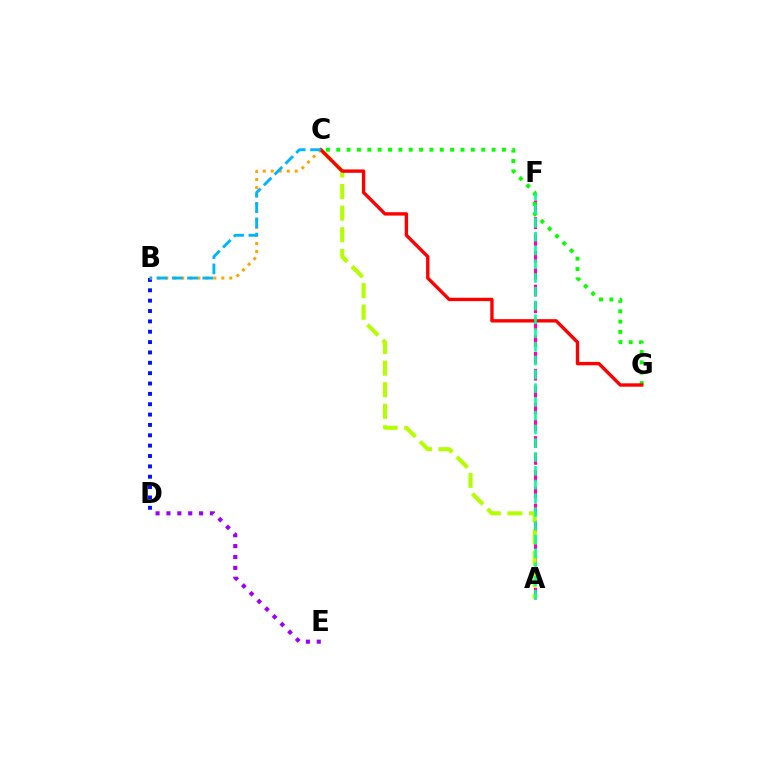{('B', 'D'): [{'color': '#0010ff', 'line_style': 'dotted', 'thickness': 2.81}], ('B', 'C'): [{'color': '#ffa500', 'line_style': 'dotted', 'thickness': 2.17}, {'color': '#00b5ff', 'line_style': 'dashed', 'thickness': 2.07}], ('A', 'F'): [{'color': '#ff00bd', 'line_style': 'dashed', 'thickness': 2.29}, {'color': '#00ff9d', 'line_style': 'dashed', 'thickness': 1.87}], ('A', 'C'): [{'color': '#b3ff00', 'line_style': 'dashed', 'thickness': 2.93}], ('C', 'G'): [{'color': '#08ff00', 'line_style': 'dotted', 'thickness': 2.81}, {'color': '#ff0000', 'line_style': 'solid', 'thickness': 2.43}], ('D', 'E'): [{'color': '#9b00ff', 'line_style': 'dotted', 'thickness': 2.96}]}